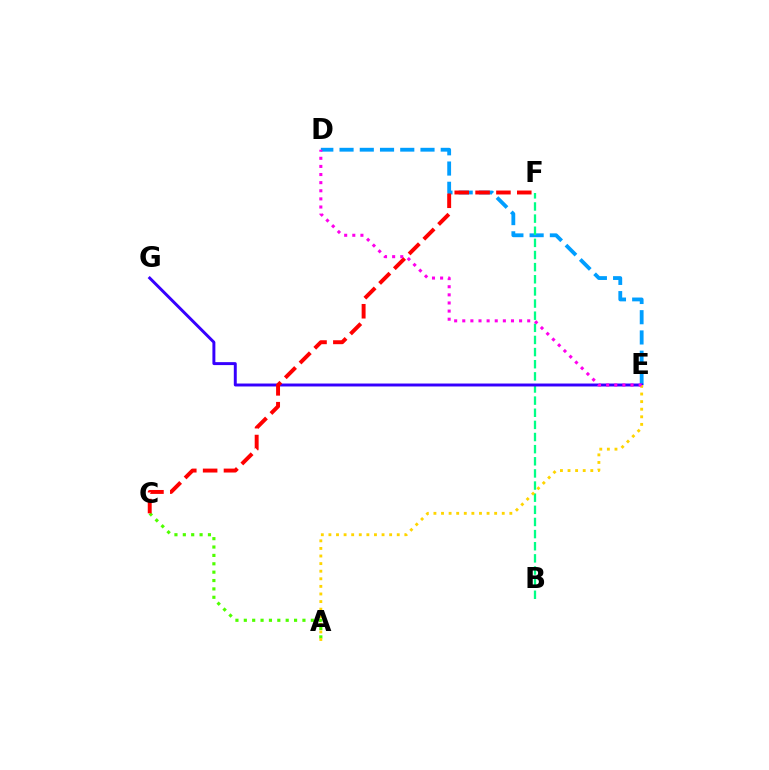{('D', 'E'): [{'color': '#009eff', 'line_style': 'dashed', 'thickness': 2.75}, {'color': '#ff00ed', 'line_style': 'dotted', 'thickness': 2.21}], ('A', 'C'): [{'color': '#4fff00', 'line_style': 'dotted', 'thickness': 2.28}], ('B', 'F'): [{'color': '#00ff86', 'line_style': 'dashed', 'thickness': 1.65}], ('E', 'G'): [{'color': '#3700ff', 'line_style': 'solid', 'thickness': 2.12}], ('A', 'E'): [{'color': '#ffd500', 'line_style': 'dotted', 'thickness': 2.06}], ('C', 'F'): [{'color': '#ff0000', 'line_style': 'dashed', 'thickness': 2.83}]}